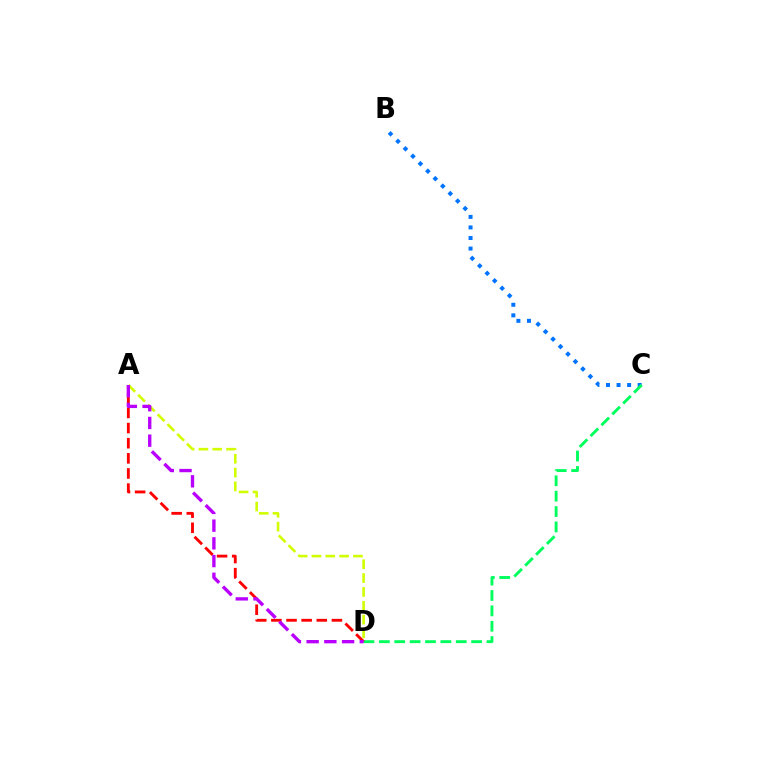{('B', 'C'): [{'color': '#0074ff', 'line_style': 'dotted', 'thickness': 2.87}], ('C', 'D'): [{'color': '#00ff5c', 'line_style': 'dashed', 'thickness': 2.09}], ('A', 'D'): [{'color': '#ff0000', 'line_style': 'dashed', 'thickness': 2.06}, {'color': '#d1ff00', 'line_style': 'dashed', 'thickness': 1.88}, {'color': '#b900ff', 'line_style': 'dashed', 'thickness': 2.41}]}